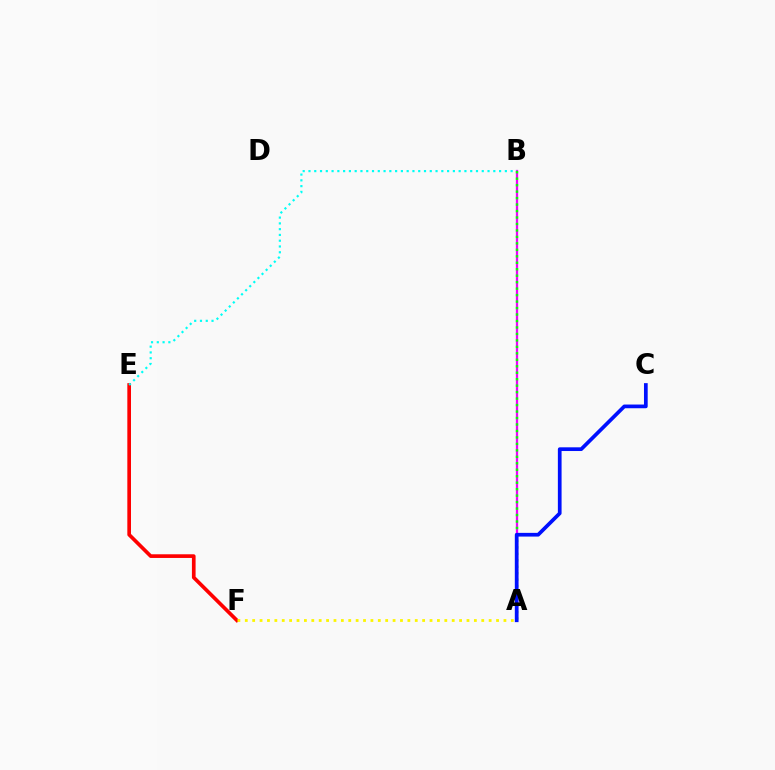{('E', 'F'): [{'color': '#ff0000', 'line_style': 'solid', 'thickness': 2.64}], ('A', 'B'): [{'color': '#ee00ff', 'line_style': 'solid', 'thickness': 1.63}, {'color': '#08ff00', 'line_style': 'dotted', 'thickness': 1.76}], ('B', 'E'): [{'color': '#00fff6', 'line_style': 'dotted', 'thickness': 1.57}], ('A', 'F'): [{'color': '#fcf500', 'line_style': 'dotted', 'thickness': 2.01}], ('A', 'C'): [{'color': '#0010ff', 'line_style': 'solid', 'thickness': 2.67}]}